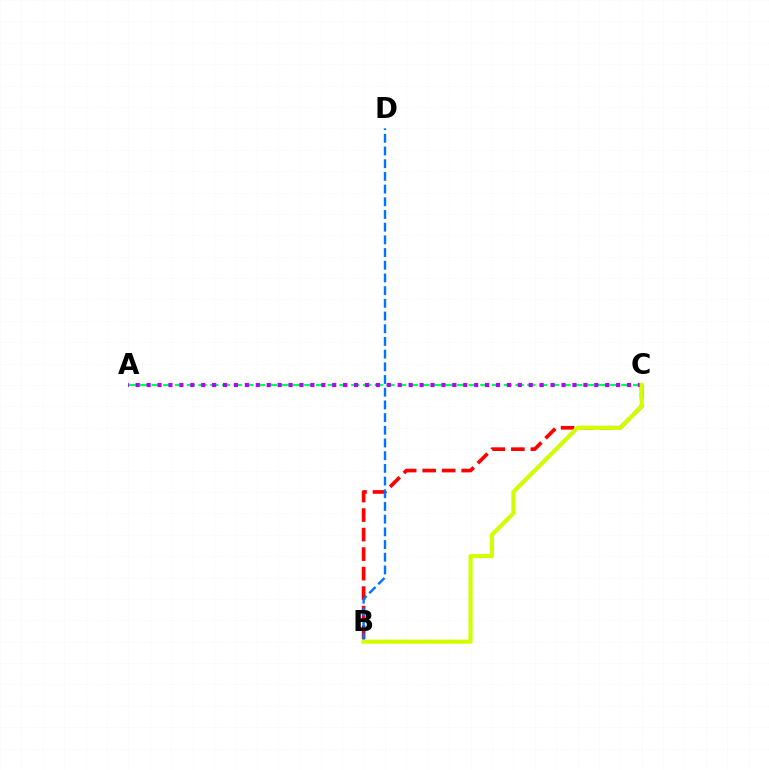{('A', 'C'): [{'color': '#00ff5c', 'line_style': 'dashed', 'thickness': 1.6}, {'color': '#b900ff', 'line_style': 'dotted', 'thickness': 2.97}], ('B', 'C'): [{'color': '#ff0000', 'line_style': 'dashed', 'thickness': 2.65}, {'color': '#d1ff00', 'line_style': 'solid', 'thickness': 2.97}], ('B', 'D'): [{'color': '#0074ff', 'line_style': 'dashed', 'thickness': 1.72}]}